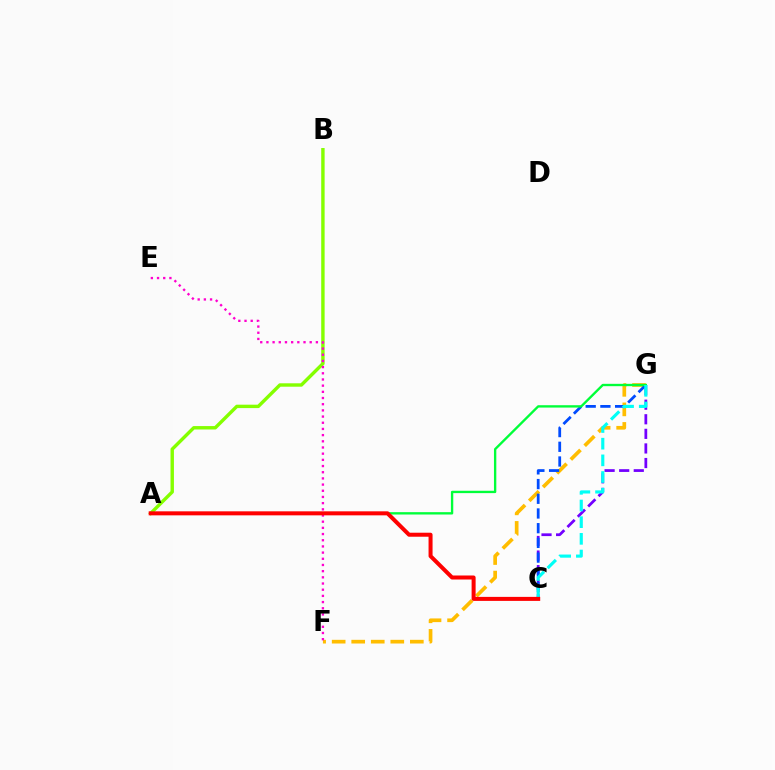{('F', 'G'): [{'color': '#ffbd00', 'line_style': 'dashed', 'thickness': 2.65}], ('C', 'G'): [{'color': '#7200ff', 'line_style': 'dashed', 'thickness': 1.98}, {'color': '#004bff', 'line_style': 'dashed', 'thickness': 2.0}, {'color': '#00fff6', 'line_style': 'dashed', 'thickness': 2.26}], ('A', 'B'): [{'color': '#84ff00', 'line_style': 'solid', 'thickness': 2.45}], ('A', 'G'): [{'color': '#00ff39', 'line_style': 'solid', 'thickness': 1.69}], ('E', 'F'): [{'color': '#ff00cf', 'line_style': 'dotted', 'thickness': 1.68}], ('A', 'C'): [{'color': '#ff0000', 'line_style': 'solid', 'thickness': 2.89}]}